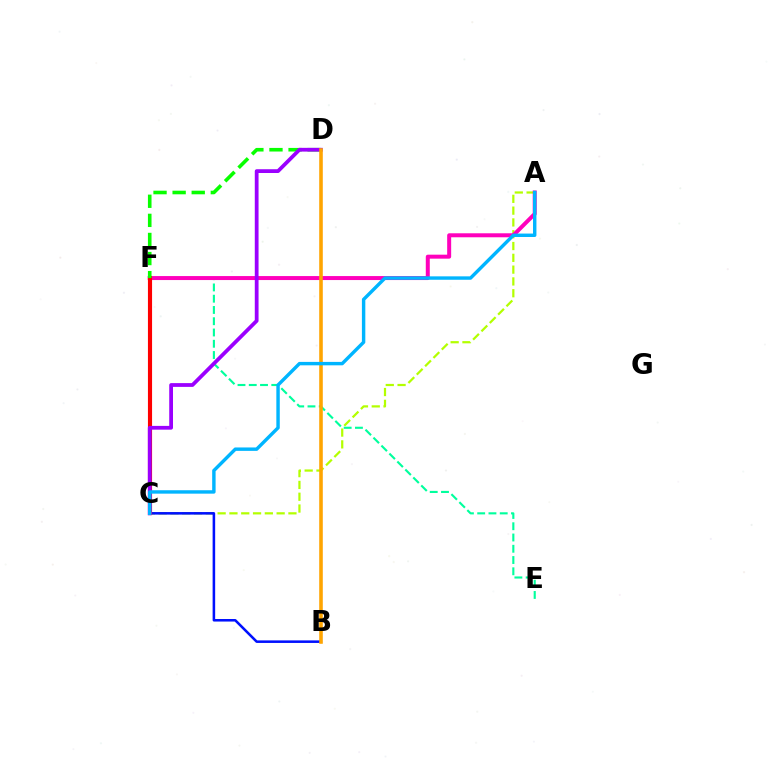{('A', 'C'): [{'color': '#b3ff00', 'line_style': 'dashed', 'thickness': 1.6}, {'color': '#00b5ff', 'line_style': 'solid', 'thickness': 2.46}], ('E', 'F'): [{'color': '#00ff9d', 'line_style': 'dashed', 'thickness': 1.53}], ('B', 'C'): [{'color': '#0010ff', 'line_style': 'solid', 'thickness': 1.84}], ('A', 'F'): [{'color': '#ff00bd', 'line_style': 'solid', 'thickness': 2.87}], ('C', 'F'): [{'color': '#ff0000', 'line_style': 'solid', 'thickness': 2.98}], ('D', 'F'): [{'color': '#08ff00', 'line_style': 'dashed', 'thickness': 2.59}], ('C', 'D'): [{'color': '#9b00ff', 'line_style': 'solid', 'thickness': 2.71}], ('B', 'D'): [{'color': '#ffa500', 'line_style': 'solid', 'thickness': 2.58}]}